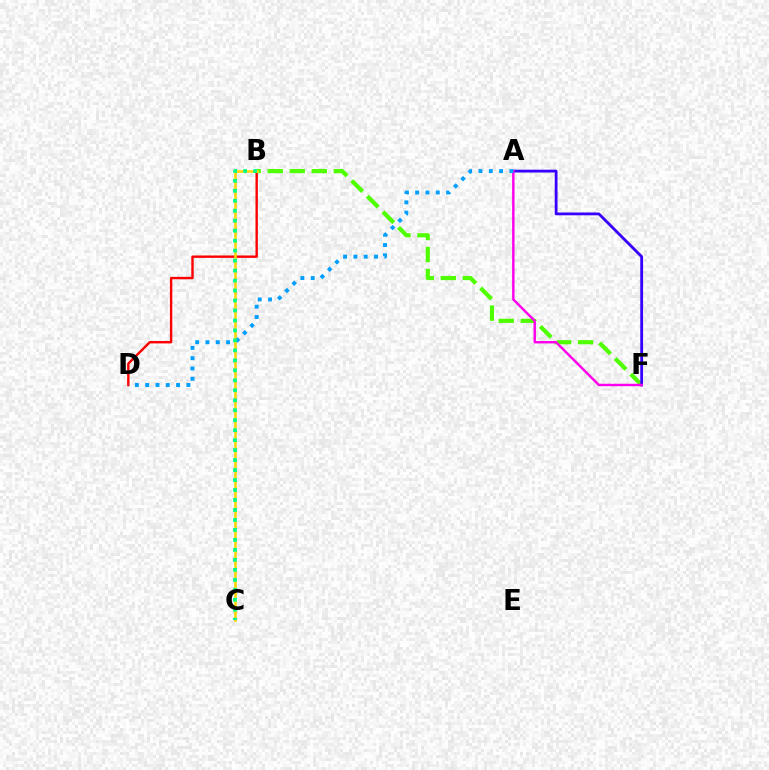{('B', 'D'): [{'color': '#ff0000', 'line_style': 'solid', 'thickness': 1.73}], ('B', 'F'): [{'color': '#4fff00', 'line_style': 'dashed', 'thickness': 2.99}], ('A', 'F'): [{'color': '#3700ff', 'line_style': 'solid', 'thickness': 2.02}, {'color': '#ff00ed', 'line_style': 'solid', 'thickness': 1.76}], ('B', 'C'): [{'color': '#ffd500', 'line_style': 'solid', 'thickness': 1.87}, {'color': '#00ff86', 'line_style': 'dotted', 'thickness': 2.71}], ('A', 'D'): [{'color': '#009eff', 'line_style': 'dotted', 'thickness': 2.8}]}